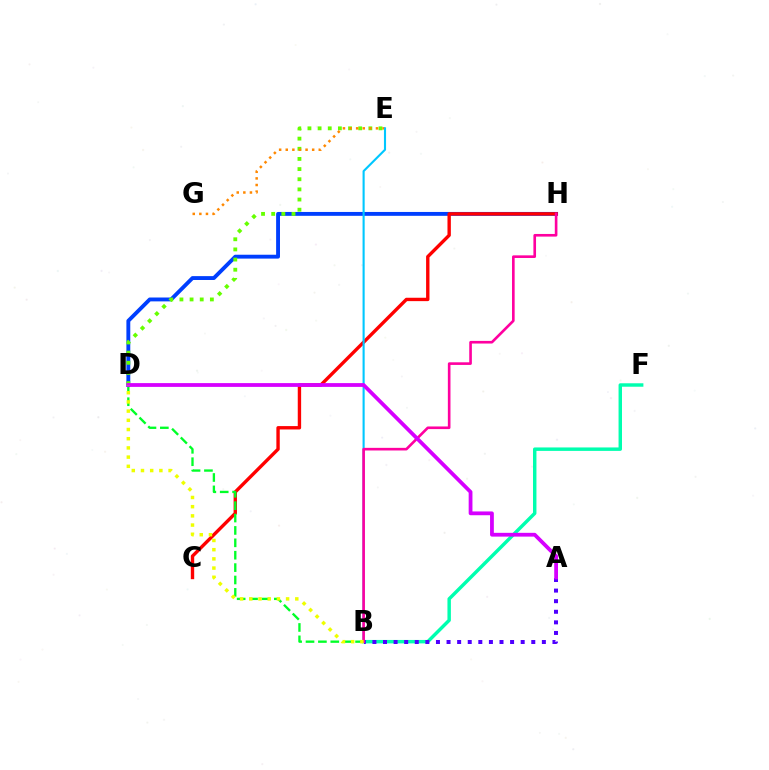{('B', 'F'): [{'color': '#00ffaf', 'line_style': 'solid', 'thickness': 2.48}], ('A', 'B'): [{'color': '#4f00ff', 'line_style': 'dotted', 'thickness': 2.88}], ('D', 'H'): [{'color': '#003fff', 'line_style': 'solid', 'thickness': 2.79}], ('C', 'H'): [{'color': '#ff0000', 'line_style': 'solid', 'thickness': 2.43}], ('D', 'E'): [{'color': '#66ff00', 'line_style': 'dotted', 'thickness': 2.76}], ('E', 'G'): [{'color': '#ff8800', 'line_style': 'dotted', 'thickness': 1.79}], ('B', 'D'): [{'color': '#00ff27', 'line_style': 'dashed', 'thickness': 1.68}, {'color': '#eeff00', 'line_style': 'dotted', 'thickness': 2.5}], ('B', 'E'): [{'color': '#00c7ff', 'line_style': 'solid', 'thickness': 1.52}], ('B', 'H'): [{'color': '#ff00a0', 'line_style': 'solid', 'thickness': 1.89}], ('A', 'D'): [{'color': '#d600ff', 'line_style': 'solid', 'thickness': 2.72}]}